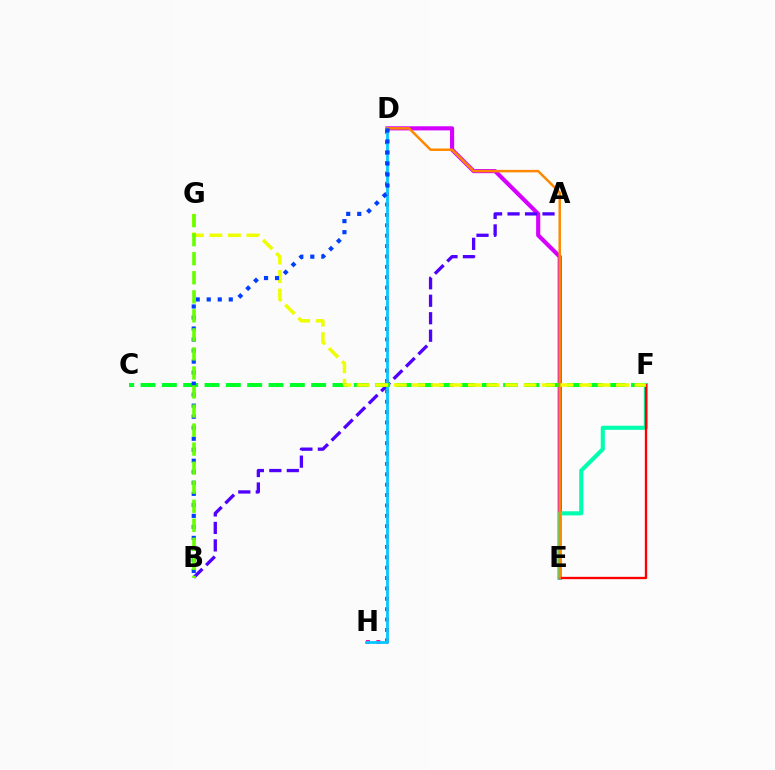{('D', 'H'): [{'color': '#ff00a0', 'line_style': 'dotted', 'thickness': 2.82}, {'color': '#00c7ff', 'line_style': 'solid', 'thickness': 1.98}], ('D', 'E'): [{'color': '#d600ff', 'line_style': 'solid', 'thickness': 2.97}, {'color': '#ff8800', 'line_style': 'solid', 'thickness': 1.78}], ('A', 'B'): [{'color': '#4f00ff', 'line_style': 'dashed', 'thickness': 2.37}], ('E', 'F'): [{'color': '#00ffaf', 'line_style': 'solid', 'thickness': 2.96}, {'color': '#ff0000', 'line_style': 'solid', 'thickness': 1.68}], ('C', 'F'): [{'color': '#00ff27', 'line_style': 'dashed', 'thickness': 2.9}], ('F', 'G'): [{'color': '#eeff00', 'line_style': 'dashed', 'thickness': 2.52}], ('B', 'D'): [{'color': '#003fff', 'line_style': 'dotted', 'thickness': 2.99}], ('B', 'G'): [{'color': '#66ff00', 'line_style': 'dashed', 'thickness': 2.59}]}